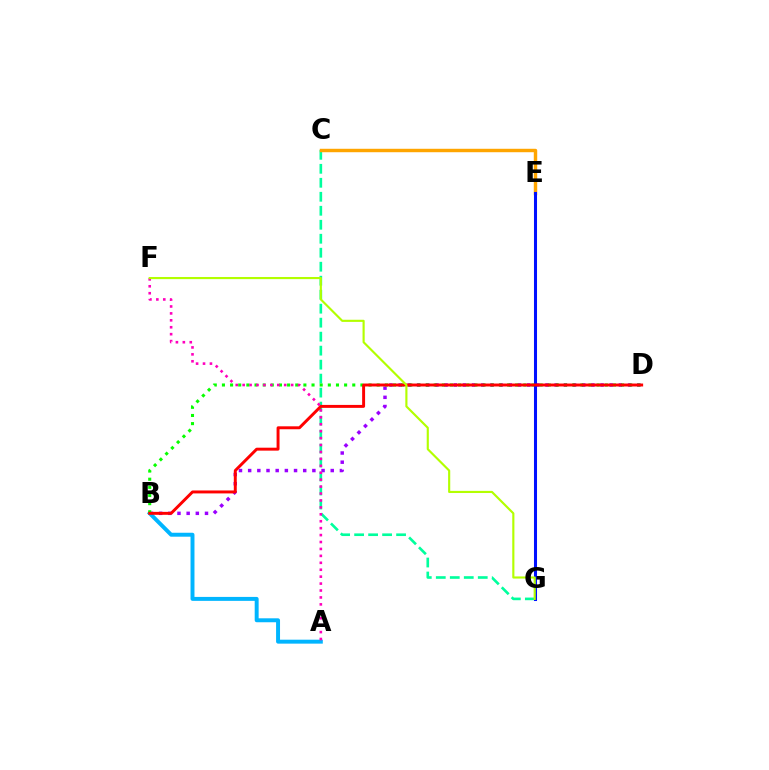{('B', 'D'): [{'color': '#9b00ff', 'line_style': 'dotted', 'thickness': 2.49}, {'color': '#08ff00', 'line_style': 'dotted', 'thickness': 2.21}, {'color': '#ff0000', 'line_style': 'solid', 'thickness': 2.12}], ('A', 'B'): [{'color': '#00b5ff', 'line_style': 'solid', 'thickness': 2.84}], ('C', 'G'): [{'color': '#00ff9d', 'line_style': 'dashed', 'thickness': 1.9}], ('C', 'E'): [{'color': '#ffa500', 'line_style': 'solid', 'thickness': 2.48}], ('E', 'G'): [{'color': '#0010ff', 'line_style': 'solid', 'thickness': 2.2}], ('A', 'F'): [{'color': '#ff00bd', 'line_style': 'dotted', 'thickness': 1.88}], ('F', 'G'): [{'color': '#b3ff00', 'line_style': 'solid', 'thickness': 1.54}]}